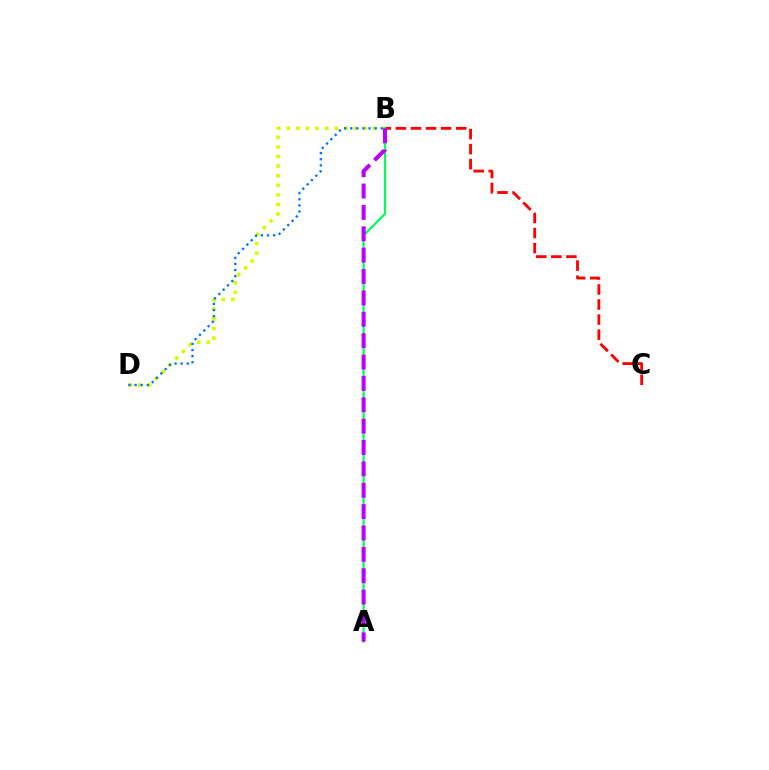{('B', 'D'): [{'color': '#d1ff00', 'line_style': 'dotted', 'thickness': 2.61}, {'color': '#0074ff', 'line_style': 'dotted', 'thickness': 1.66}], ('B', 'C'): [{'color': '#ff0000', 'line_style': 'dashed', 'thickness': 2.05}], ('A', 'B'): [{'color': '#00ff5c', 'line_style': 'solid', 'thickness': 1.61}, {'color': '#b900ff', 'line_style': 'dashed', 'thickness': 2.9}]}